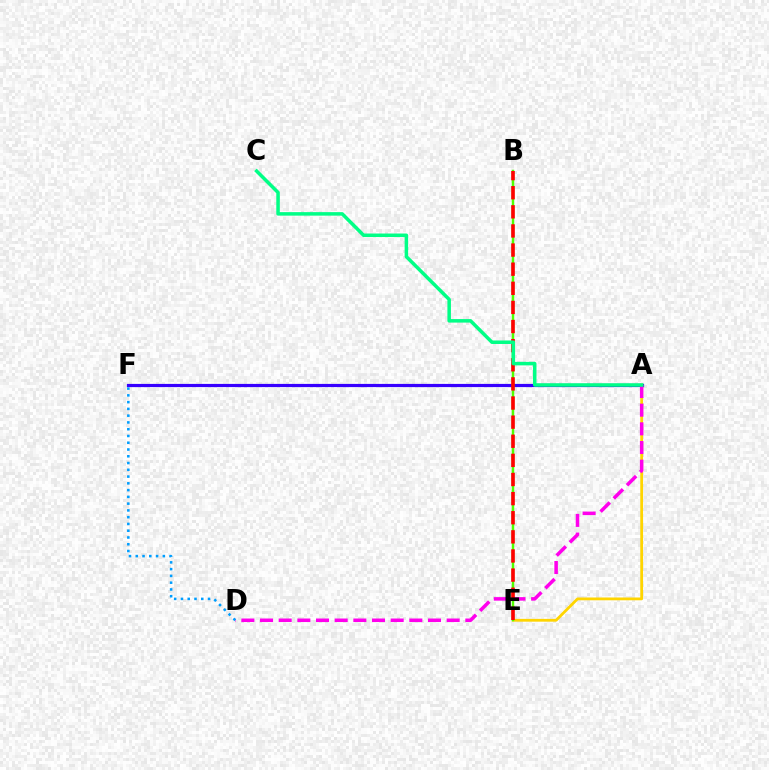{('A', 'F'): [{'color': '#3700ff', 'line_style': 'solid', 'thickness': 2.3}], ('A', 'E'): [{'color': '#ffd500', 'line_style': 'solid', 'thickness': 2.01}], ('A', 'D'): [{'color': '#ff00ed', 'line_style': 'dashed', 'thickness': 2.54}], ('D', 'F'): [{'color': '#009eff', 'line_style': 'dotted', 'thickness': 1.84}], ('B', 'E'): [{'color': '#4fff00', 'line_style': 'solid', 'thickness': 1.77}, {'color': '#ff0000', 'line_style': 'dashed', 'thickness': 2.6}], ('A', 'C'): [{'color': '#00ff86', 'line_style': 'solid', 'thickness': 2.53}]}